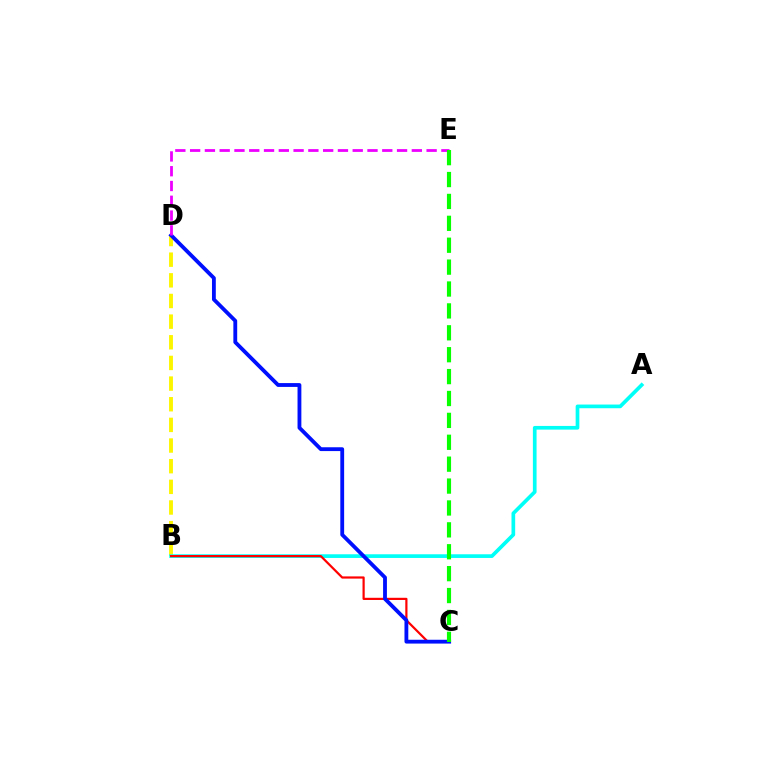{('B', 'D'): [{'color': '#fcf500', 'line_style': 'dashed', 'thickness': 2.81}], ('A', 'B'): [{'color': '#00fff6', 'line_style': 'solid', 'thickness': 2.66}], ('B', 'C'): [{'color': '#ff0000', 'line_style': 'solid', 'thickness': 1.59}], ('C', 'D'): [{'color': '#0010ff', 'line_style': 'solid', 'thickness': 2.76}], ('D', 'E'): [{'color': '#ee00ff', 'line_style': 'dashed', 'thickness': 2.01}], ('C', 'E'): [{'color': '#08ff00', 'line_style': 'dashed', 'thickness': 2.97}]}